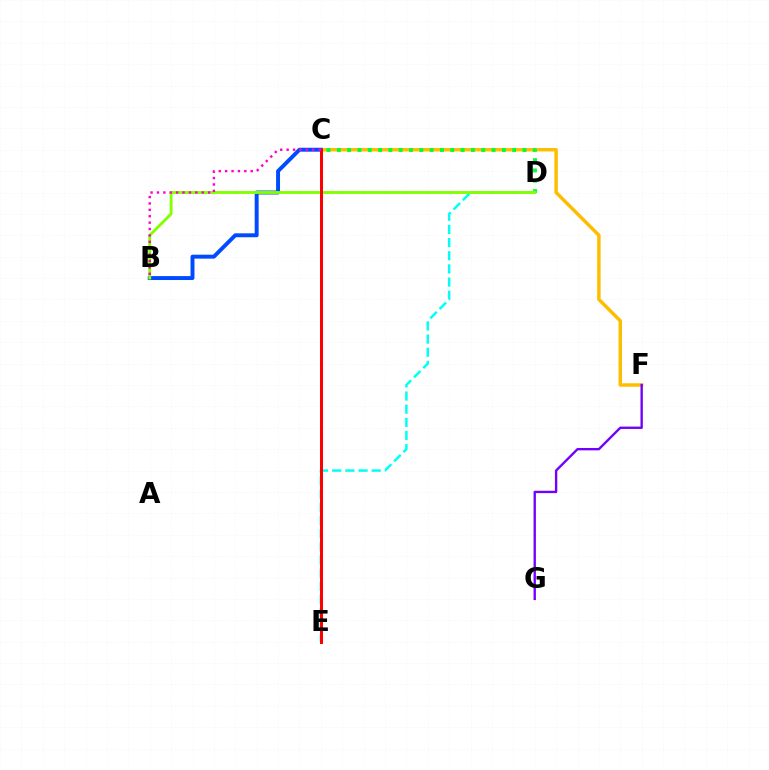{('C', 'F'): [{'color': '#ffbd00', 'line_style': 'solid', 'thickness': 2.5}], ('D', 'E'): [{'color': '#00fff6', 'line_style': 'dashed', 'thickness': 1.79}], ('C', 'D'): [{'color': '#00ff39', 'line_style': 'dotted', 'thickness': 2.8}], ('B', 'C'): [{'color': '#004bff', 'line_style': 'solid', 'thickness': 2.83}, {'color': '#ff00cf', 'line_style': 'dotted', 'thickness': 1.74}], ('F', 'G'): [{'color': '#7200ff', 'line_style': 'solid', 'thickness': 1.7}], ('B', 'D'): [{'color': '#84ff00', 'line_style': 'solid', 'thickness': 2.08}], ('C', 'E'): [{'color': '#ff0000', 'line_style': 'solid', 'thickness': 2.15}]}